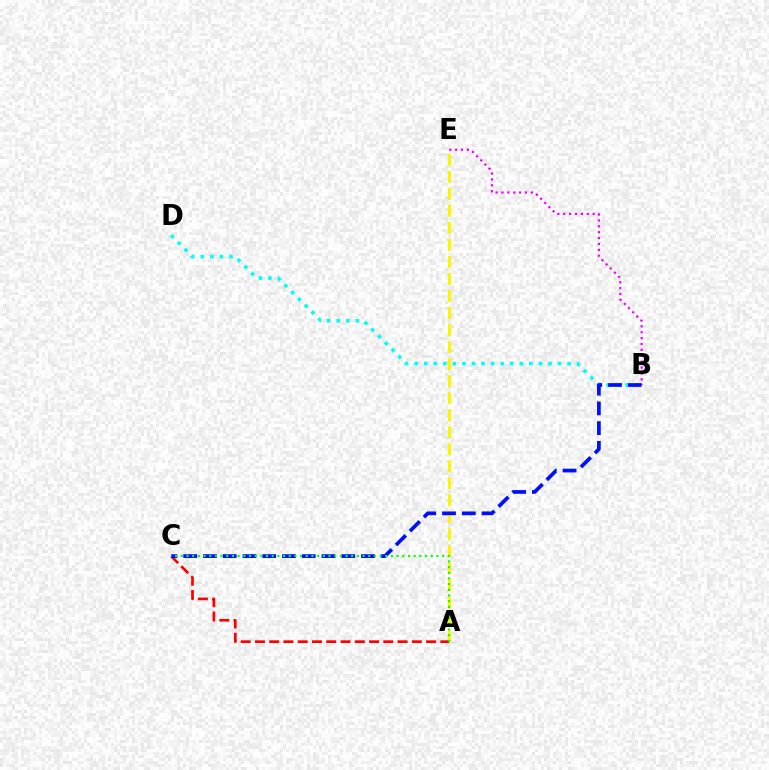{('A', 'E'): [{'color': '#fcf500', 'line_style': 'dashed', 'thickness': 2.31}], ('A', 'C'): [{'color': '#ff0000', 'line_style': 'dashed', 'thickness': 1.94}, {'color': '#08ff00', 'line_style': 'dotted', 'thickness': 1.54}], ('B', 'E'): [{'color': '#ee00ff', 'line_style': 'dotted', 'thickness': 1.6}], ('B', 'D'): [{'color': '#00fff6', 'line_style': 'dotted', 'thickness': 2.6}], ('B', 'C'): [{'color': '#0010ff', 'line_style': 'dashed', 'thickness': 2.68}]}